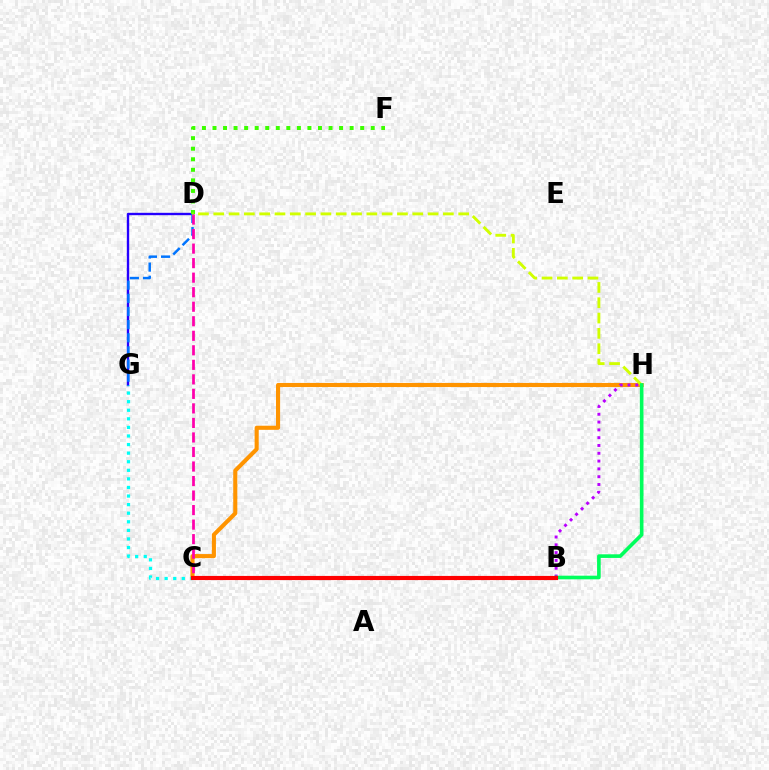{('D', 'G'): [{'color': '#2500ff', 'line_style': 'solid', 'thickness': 1.71}, {'color': '#0074ff', 'line_style': 'dashed', 'thickness': 1.79}], ('C', 'H'): [{'color': '#ff9400', 'line_style': 'solid', 'thickness': 2.95}], ('D', 'F'): [{'color': '#3dff00', 'line_style': 'dotted', 'thickness': 2.87}], ('C', 'G'): [{'color': '#00fff6', 'line_style': 'dotted', 'thickness': 2.33}], ('B', 'H'): [{'color': '#b900ff', 'line_style': 'dotted', 'thickness': 2.12}, {'color': '#00ff5c', 'line_style': 'solid', 'thickness': 2.61}], ('C', 'D'): [{'color': '#ff00ac', 'line_style': 'dashed', 'thickness': 1.97}], ('D', 'H'): [{'color': '#d1ff00', 'line_style': 'dashed', 'thickness': 2.08}], ('B', 'C'): [{'color': '#ff0000', 'line_style': 'solid', 'thickness': 2.98}]}